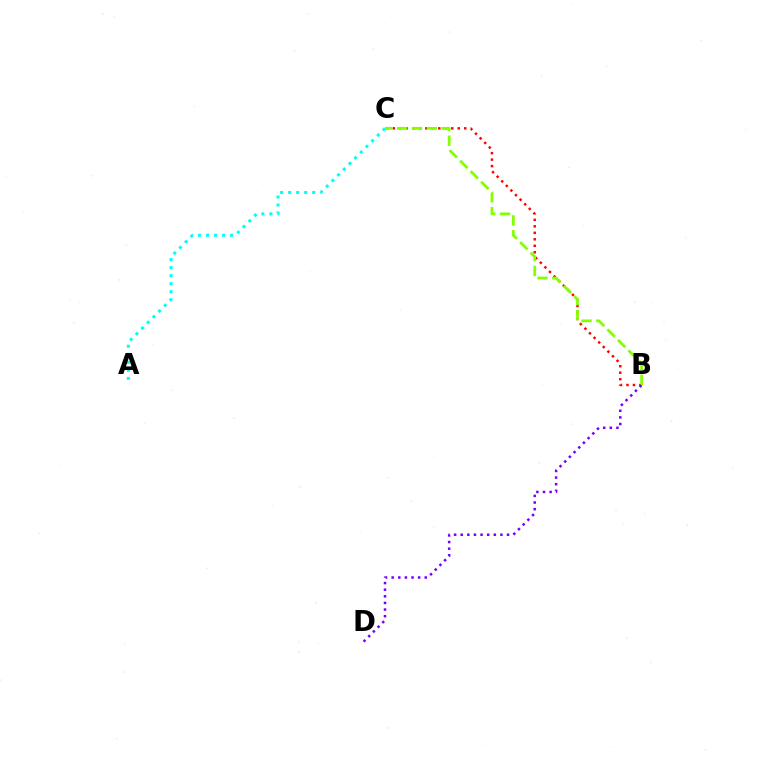{('B', 'C'): [{'color': '#ff0000', 'line_style': 'dotted', 'thickness': 1.76}, {'color': '#84ff00', 'line_style': 'dashed', 'thickness': 2.02}], ('A', 'C'): [{'color': '#00fff6', 'line_style': 'dotted', 'thickness': 2.18}], ('B', 'D'): [{'color': '#7200ff', 'line_style': 'dotted', 'thickness': 1.8}]}